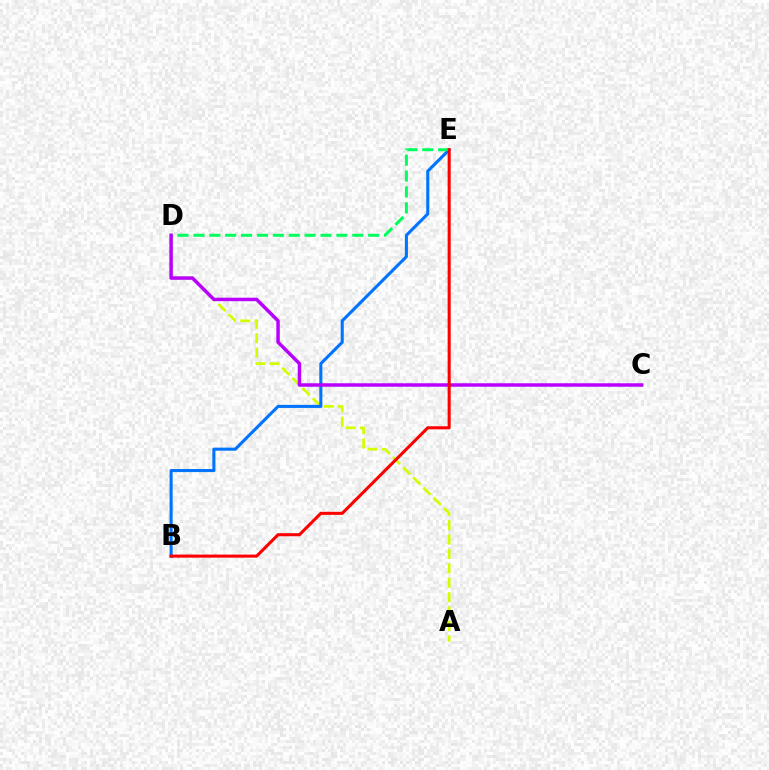{('A', 'D'): [{'color': '#d1ff00', 'line_style': 'dashed', 'thickness': 1.96}], ('B', 'E'): [{'color': '#0074ff', 'line_style': 'solid', 'thickness': 2.21}, {'color': '#ff0000', 'line_style': 'solid', 'thickness': 2.2}], ('D', 'E'): [{'color': '#00ff5c', 'line_style': 'dashed', 'thickness': 2.16}], ('C', 'D'): [{'color': '#b900ff', 'line_style': 'solid', 'thickness': 2.5}]}